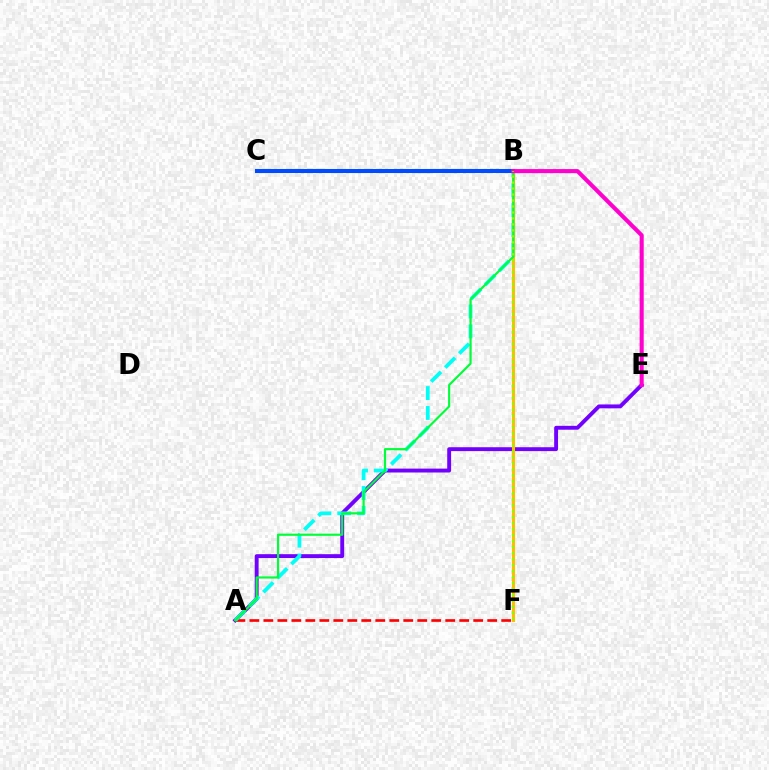{('A', 'E'): [{'color': '#7200ff', 'line_style': 'solid', 'thickness': 2.8}], ('A', 'F'): [{'color': '#ff0000', 'line_style': 'dashed', 'thickness': 1.9}], ('A', 'B'): [{'color': '#00fff6', 'line_style': 'dashed', 'thickness': 2.7}, {'color': '#00ff39', 'line_style': 'solid', 'thickness': 1.57}], ('B', 'F'): [{'color': '#ffbd00', 'line_style': 'solid', 'thickness': 2.23}, {'color': '#84ff00', 'line_style': 'dotted', 'thickness': 1.62}], ('B', 'C'): [{'color': '#004bff', 'line_style': 'solid', 'thickness': 2.93}], ('B', 'E'): [{'color': '#ff00cf', 'line_style': 'solid', 'thickness': 2.93}]}